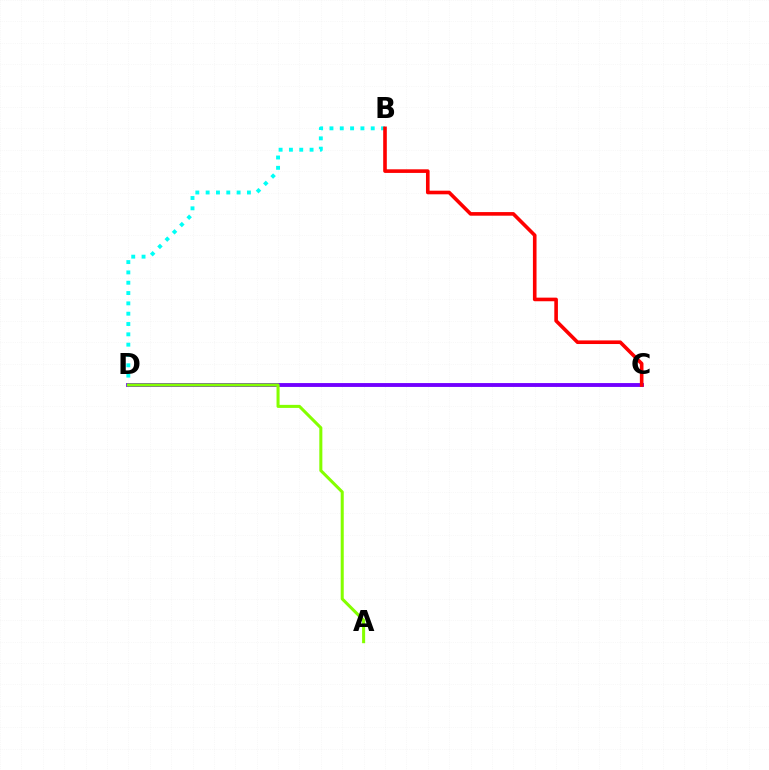{('B', 'D'): [{'color': '#00fff6', 'line_style': 'dotted', 'thickness': 2.8}], ('C', 'D'): [{'color': '#7200ff', 'line_style': 'solid', 'thickness': 2.78}], ('A', 'D'): [{'color': '#84ff00', 'line_style': 'solid', 'thickness': 2.19}], ('B', 'C'): [{'color': '#ff0000', 'line_style': 'solid', 'thickness': 2.6}]}